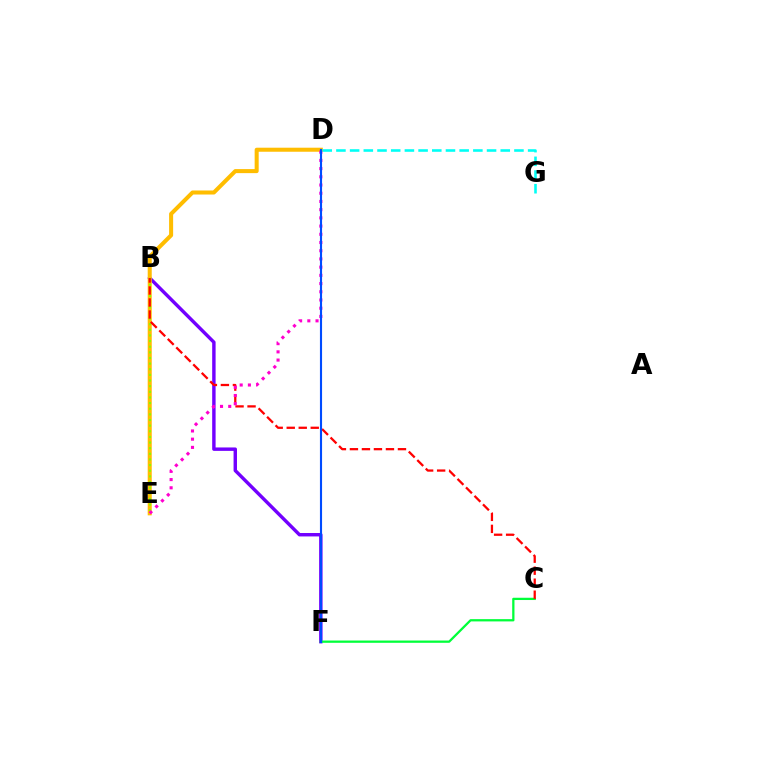{('B', 'F'): [{'color': '#7200ff', 'line_style': 'solid', 'thickness': 2.46}], ('D', 'E'): [{'color': '#ffbd00', 'line_style': 'solid', 'thickness': 2.91}, {'color': '#ff00cf', 'line_style': 'dotted', 'thickness': 2.23}], ('B', 'E'): [{'color': '#84ff00', 'line_style': 'dotted', 'thickness': 1.53}], ('C', 'F'): [{'color': '#00ff39', 'line_style': 'solid', 'thickness': 1.63}], ('B', 'C'): [{'color': '#ff0000', 'line_style': 'dashed', 'thickness': 1.63}], ('D', 'G'): [{'color': '#00fff6', 'line_style': 'dashed', 'thickness': 1.86}], ('D', 'F'): [{'color': '#004bff', 'line_style': 'solid', 'thickness': 1.53}]}